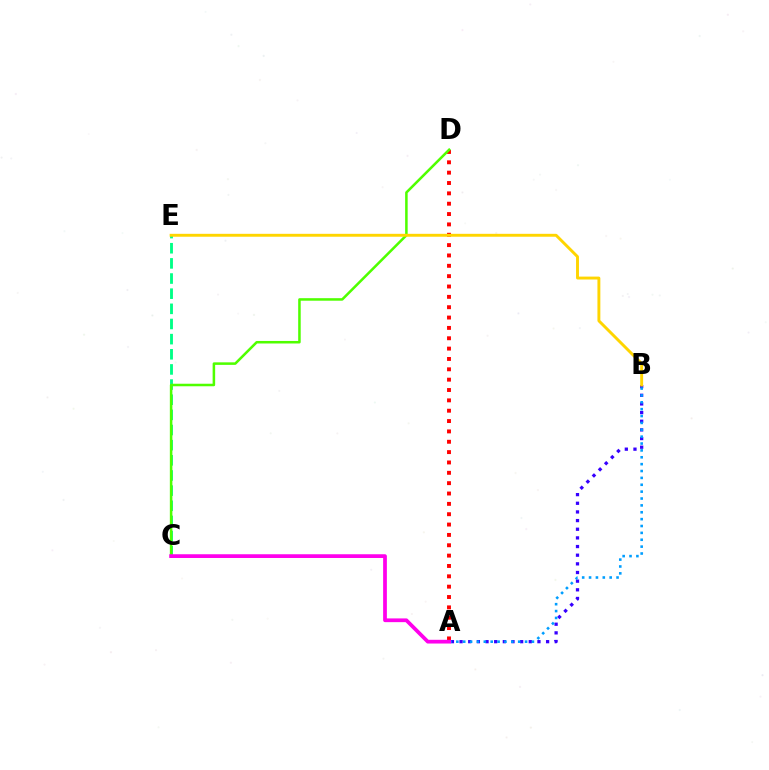{('A', 'D'): [{'color': '#ff0000', 'line_style': 'dotted', 'thickness': 2.81}], ('C', 'E'): [{'color': '#00ff86', 'line_style': 'dashed', 'thickness': 2.06}], ('A', 'B'): [{'color': '#3700ff', 'line_style': 'dotted', 'thickness': 2.35}, {'color': '#009eff', 'line_style': 'dotted', 'thickness': 1.87}], ('C', 'D'): [{'color': '#4fff00', 'line_style': 'solid', 'thickness': 1.82}], ('B', 'E'): [{'color': '#ffd500', 'line_style': 'solid', 'thickness': 2.1}], ('A', 'C'): [{'color': '#ff00ed', 'line_style': 'solid', 'thickness': 2.69}]}